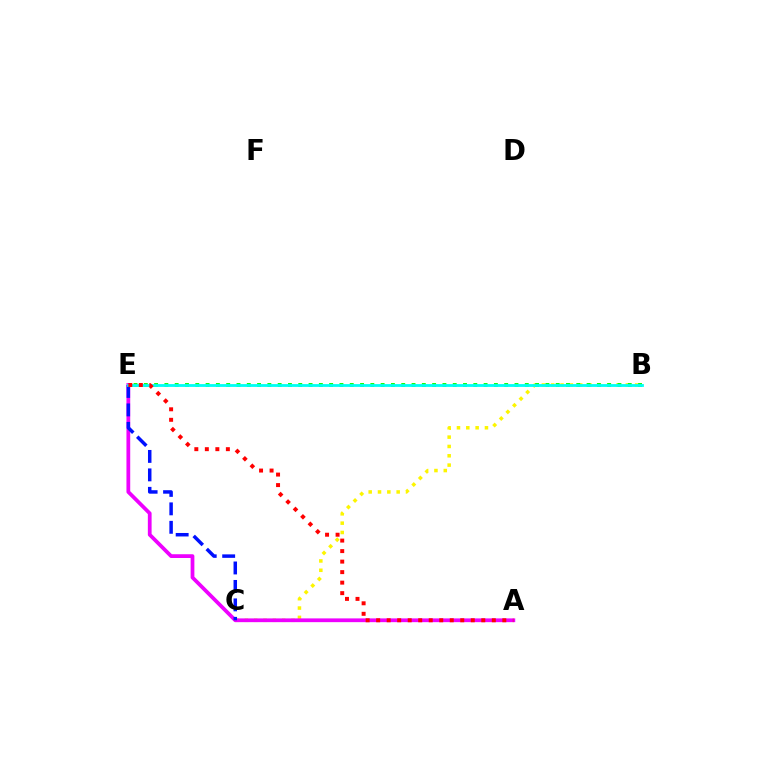{('B', 'C'): [{'color': '#fcf500', 'line_style': 'dotted', 'thickness': 2.53}], ('A', 'E'): [{'color': '#ee00ff', 'line_style': 'solid', 'thickness': 2.71}, {'color': '#ff0000', 'line_style': 'dotted', 'thickness': 2.86}], ('B', 'E'): [{'color': '#08ff00', 'line_style': 'dotted', 'thickness': 2.8}, {'color': '#00fff6', 'line_style': 'solid', 'thickness': 2.02}], ('C', 'E'): [{'color': '#0010ff', 'line_style': 'dashed', 'thickness': 2.51}]}